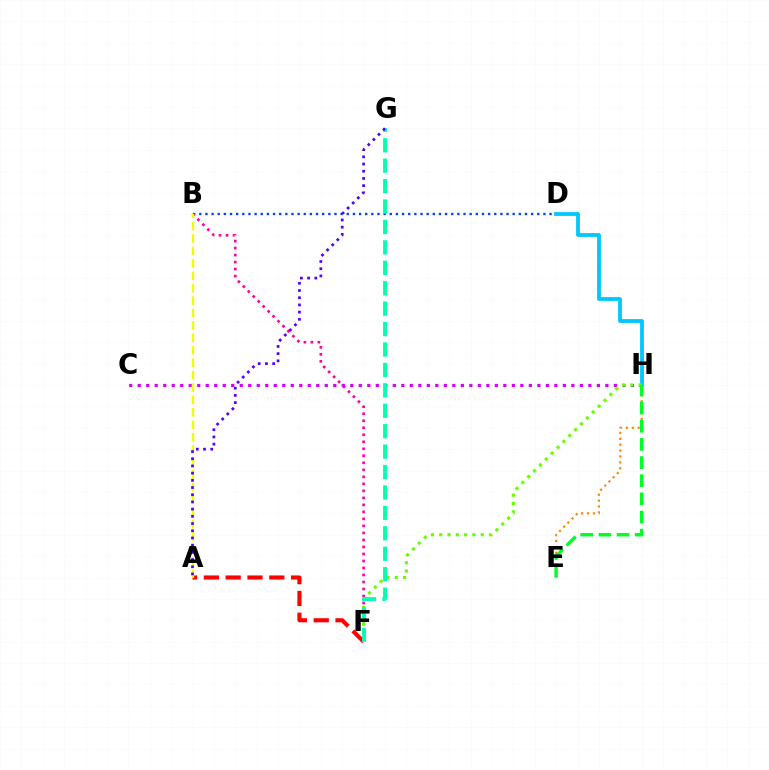{('A', 'F'): [{'color': '#ff0000', 'line_style': 'dashed', 'thickness': 2.96}], ('B', 'D'): [{'color': '#003fff', 'line_style': 'dotted', 'thickness': 1.67}], ('B', 'F'): [{'color': '#ff00a0', 'line_style': 'dotted', 'thickness': 1.9}], ('C', 'H'): [{'color': '#d600ff', 'line_style': 'dotted', 'thickness': 2.31}], ('D', 'H'): [{'color': '#00c7ff', 'line_style': 'solid', 'thickness': 2.73}], ('F', 'H'): [{'color': '#66ff00', 'line_style': 'dotted', 'thickness': 2.26}], ('E', 'H'): [{'color': '#ff8800', 'line_style': 'dotted', 'thickness': 1.6}, {'color': '#00ff27', 'line_style': 'dashed', 'thickness': 2.47}], ('F', 'G'): [{'color': '#00ffaf', 'line_style': 'dashed', 'thickness': 2.77}], ('A', 'B'): [{'color': '#eeff00', 'line_style': 'dashed', 'thickness': 1.69}], ('A', 'G'): [{'color': '#4f00ff', 'line_style': 'dotted', 'thickness': 1.96}]}